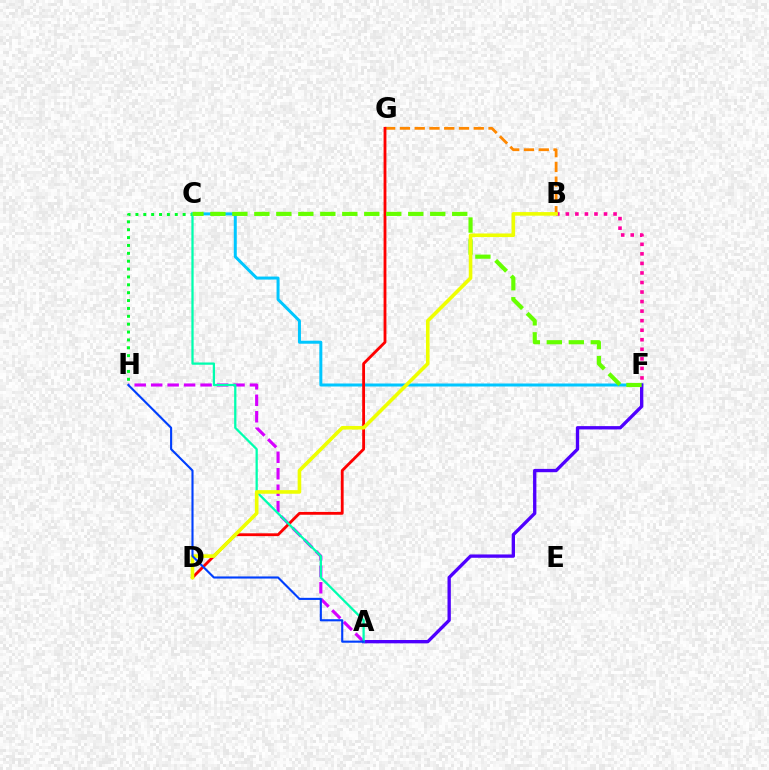{('A', 'H'): [{'color': '#d600ff', 'line_style': 'dashed', 'thickness': 2.24}, {'color': '#003fff', 'line_style': 'solid', 'thickness': 1.52}], ('B', 'G'): [{'color': '#ff8800', 'line_style': 'dashed', 'thickness': 2.01}], ('C', 'F'): [{'color': '#00c7ff', 'line_style': 'solid', 'thickness': 2.16}, {'color': '#66ff00', 'line_style': 'dashed', 'thickness': 2.99}], ('A', 'F'): [{'color': '#4f00ff', 'line_style': 'solid', 'thickness': 2.39}], ('C', 'H'): [{'color': '#00ff27', 'line_style': 'dotted', 'thickness': 2.14}], ('D', 'G'): [{'color': '#ff0000', 'line_style': 'solid', 'thickness': 2.04}], ('B', 'F'): [{'color': '#ff00a0', 'line_style': 'dotted', 'thickness': 2.59}], ('A', 'C'): [{'color': '#00ffaf', 'line_style': 'solid', 'thickness': 1.63}], ('B', 'D'): [{'color': '#eeff00', 'line_style': 'solid', 'thickness': 2.6}]}